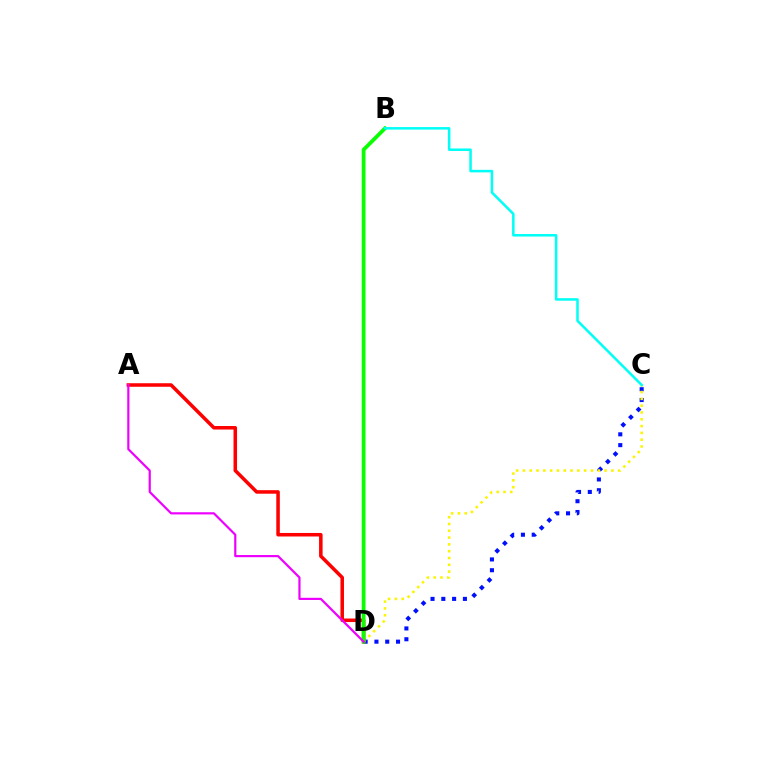{('C', 'D'): [{'color': '#0010ff', 'line_style': 'dotted', 'thickness': 2.93}, {'color': '#fcf500', 'line_style': 'dotted', 'thickness': 1.85}], ('A', 'D'): [{'color': '#ff0000', 'line_style': 'solid', 'thickness': 2.54}, {'color': '#ee00ff', 'line_style': 'solid', 'thickness': 1.57}], ('B', 'D'): [{'color': '#08ff00', 'line_style': 'solid', 'thickness': 2.72}], ('B', 'C'): [{'color': '#00fff6', 'line_style': 'solid', 'thickness': 1.82}]}